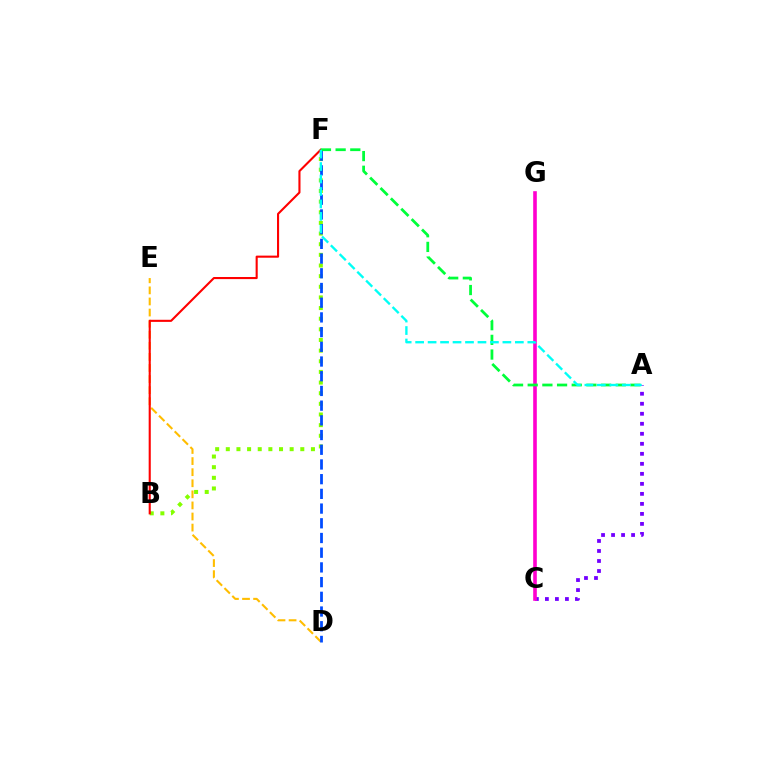{('B', 'F'): [{'color': '#84ff00', 'line_style': 'dotted', 'thickness': 2.89}, {'color': '#ff0000', 'line_style': 'solid', 'thickness': 1.51}], ('A', 'C'): [{'color': '#7200ff', 'line_style': 'dotted', 'thickness': 2.72}], ('D', 'E'): [{'color': '#ffbd00', 'line_style': 'dashed', 'thickness': 1.51}], ('D', 'F'): [{'color': '#004bff', 'line_style': 'dashed', 'thickness': 2.0}], ('C', 'G'): [{'color': '#ff00cf', 'line_style': 'solid', 'thickness': 2.6}], ('A', 'F'): [{'color': '#00ff39', 'line_style': 'dashed', 'thickness': 1.99}, {'color': '#00fff6', 'line_style': 'dashed', 'thickness': 1.69}]}